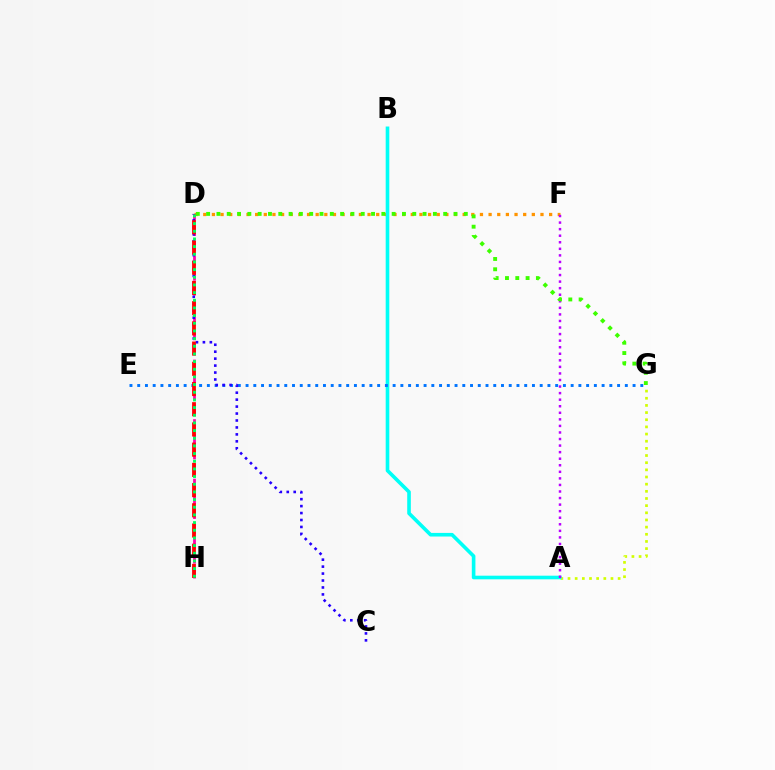{('D', 'F'): [{'color': '#ff9400', 'line_style': 'dotted', 'thickness': 2.35}], ('A', 'G'): [{'color': '#d1ff00', 'line_style': 'dotted', 'thickness': 1.95}], ('D', 'H'): [{'color': '#ff00ac', 'line_style': 'dashed', 'thickness': 2.02}, {'color': '#ff0000', 'line_style': 'dashed', 'thickness': 2.75}, {'color': '#00ff5c', 'line_style': 'dotted', 'thickness': 2.08}], ('A', 'B'): [{'color': '#00fff6', 'line_style': 'solid', 'thickness': 2.61}], ('A', 'F'): [{'color': '#b900ff', 'line_style': 'dotted', 'thickness': 1.78}], ('E', 'G'): [{'color': '#0074ff', 'line_style': 'dotted', 'thickness': 2.1}], ('D', 'G'): [{'color': '#3dff00', 'line_style': 'dotted', 'thickness': 2.8}], ('C', 'D'): [{'color': '#2500ff', 'line_style': 'dotted', 'thickness': 1.89}]}